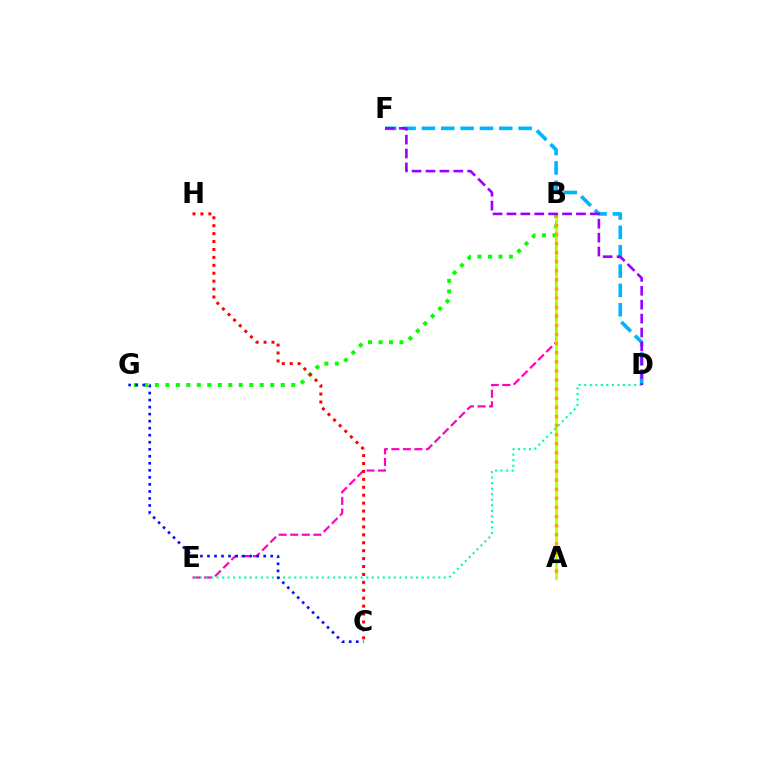{('B', 'E'): [{'color': '#ff00bd', 'line_style': 'dashed', 'thickness': 1.57}], ('D', 'F'): [{'color': '#00b5ff', 'line_style': 'dashed', 'thickness': 2.63}, {'color': '#9b00ff', 'line_style': 'dashed', 'thickness': 1.89}], ('B', 'G'): [{'color': '#08ff00', 'line_style': 'dotted', 'thickness': 2.85}], ('A', 'B'): [{'color': '#b3ff00', 'line_style': 'solid', 'thickness': 1.88}, {'color': '#ffa500', 'line_style': 'dotted', 'thickness': 2.47}], ('D', 'E'): [{'color': '#00ff9d', 'line_style': 'dotted', 'thickness': 1.51}], ('C', 'H'): [{'color': '#ff0000', 'line_style': 'dotted', 'thickness': 2.15}], ('C', 'G'): [{'color': '#0010ff', 'line_style': 'dotted', 'thickness': 1.91}]}